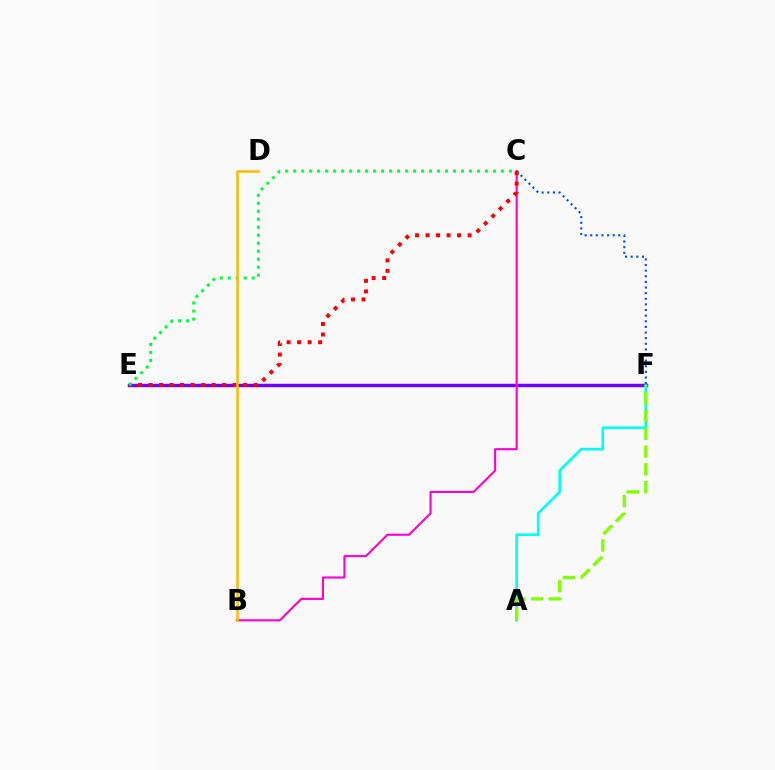{('E', 'F'): [{'color': '#7200ff', 'line_style': 'solid', 'thickness': 2.47}], ('A', 'F'): [{'color': '#00fff6', 'line_style': 'solid', 'thickness': 1.93}, {'color': '#84ff00', 'line_style': 'dashed', 'thickness': 2.41}], ('B', 'C'): [{'color': '#ff00cf', 'line_style': 'solid', 'thickness': 1.51}], ('C', 'F'): [{'color': '#004bff', 'line_style': 'dotted', 'thickness': 1.53}], ('C', 'E'): [{'color': '#ff0000', 'line_style': 'dotted', 'thickness': 2.86}, {'color': '#00ff39', 'line_style': 'dotted', 'thickness': 2.17}], ('B', 'D'): [{'color': '#ffbd00', 'line_style': 'solid', 'thickness': 1.84}]}